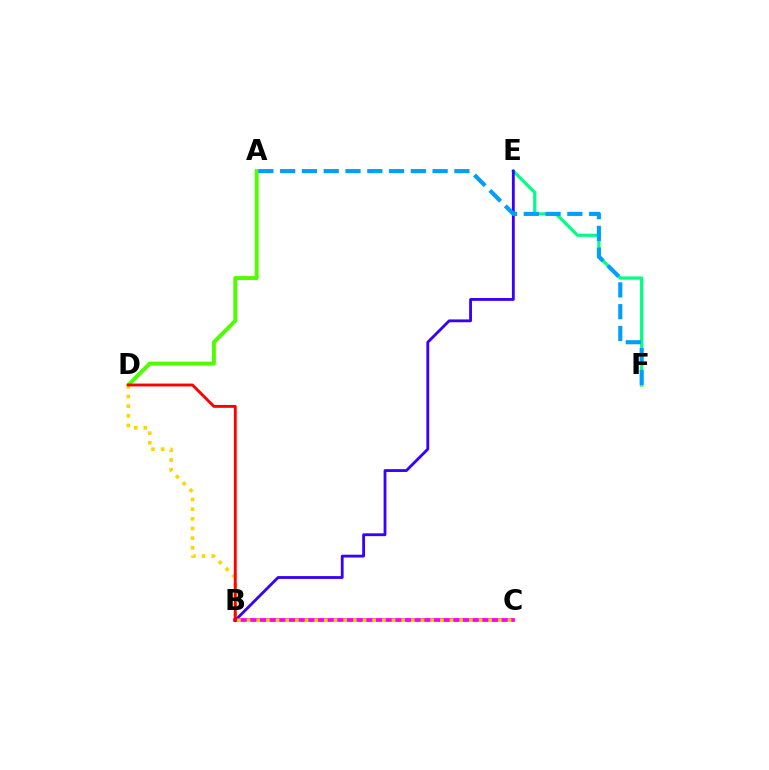{('E', 'F'): [{'color': '#00ff86', 'line_style': 'solid', 'thickness': 2.31}], ('B', 'C'): [{'color': '#ff00ed', 'line_style': 'solid', 'thickness': 2.71}], ('A', 'D'): [{'color': '#4fff00', 'line_style': 'solid', 'thickness': 2.85}], ('B', 'E'): [{'color': '#3700ff', 'line_style': 'solid', 'thickness': 2.03}], ('C', 'D'): [{'color': '#ffd500', 'line_style': 'dotted', 'thickness': 2.63}], ('A', 'F'): [{'color': '#009eff', 'line_style': 'dashed', 'thickness': 2.96}], ('B', 'D'): [{'color': '#ff0000', 'line_style': 'solid', 'thickness': 2.08}]}